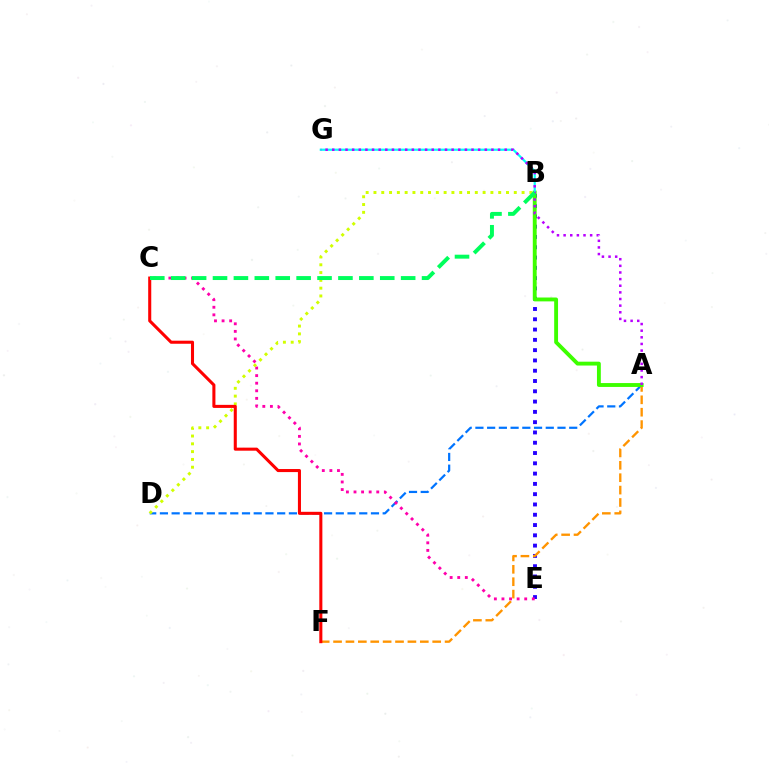{('B', 'E'): [{'color': '#2500ff', 'line_style': 'dotted', 'thickness': 2.8}], ('A', 'D'): [{'color': '#0074ff', 'line_style': 'dashed', 'thickness': 1.59}], ('C', 'E'): [{'color': '#ff00ac', 'line_style': 'dotted', 'thickness': 2.06}], ('A', 'F'): [{'color': '#ff9400', 'line_style': 'dashed', 'thickness': 1.68}], ('B', 'D'): [{'color': '#d1ff00', 'line_style': 'dotted', 'thickness': 2.12}], ('A', 'B'): [{'color': '#3dff00', 'line_style': 'solid', 'thickness': 2.78}], ('B', 'G'): [{'color': '#00fff6', 'line_style': 'solid', 'thickness': 1.59}], ('A', 'G'): [{'color': '#b900ff', 'line_style': 'dotted', 'thickness': 1.8}], ('C', 'F'): [{'color': '#ff0000', 'line_style': 'solid', 'thickness': 2.2}], ('B', 'C'): [{'color': '#00ff5c', 'line_style': 'dashed', 'thickness': 2.84}]}